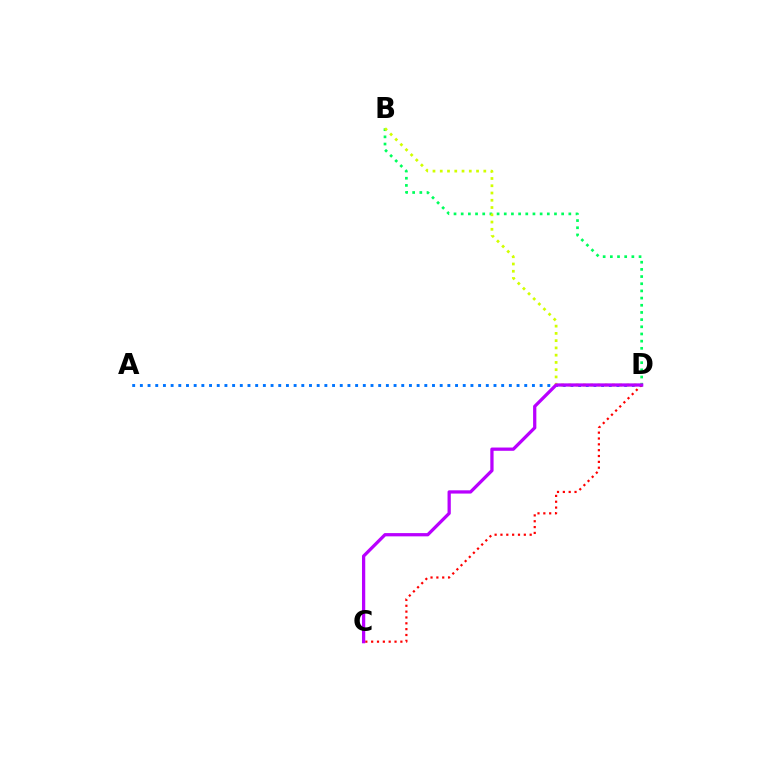{('A', 'D'): [{'color': '#0074ff', 'line_style': 'dotted', 'thickness': 2.09}], ('B', 'D'): [{'color': '#00ff5c', 'line_style': 'dotted', 'thickness': 1.95}, {'color': '#d1ff00', 'line_style': 'dotted', 'thickness': 1.97}], ('C', 'D'): [{'color': '#ff0000', 'line_style': 'dotted', 'thickness': 1.59}, {'color': '#b900ff', 'line_style': 'solid', 'thickness': 2.35}]}